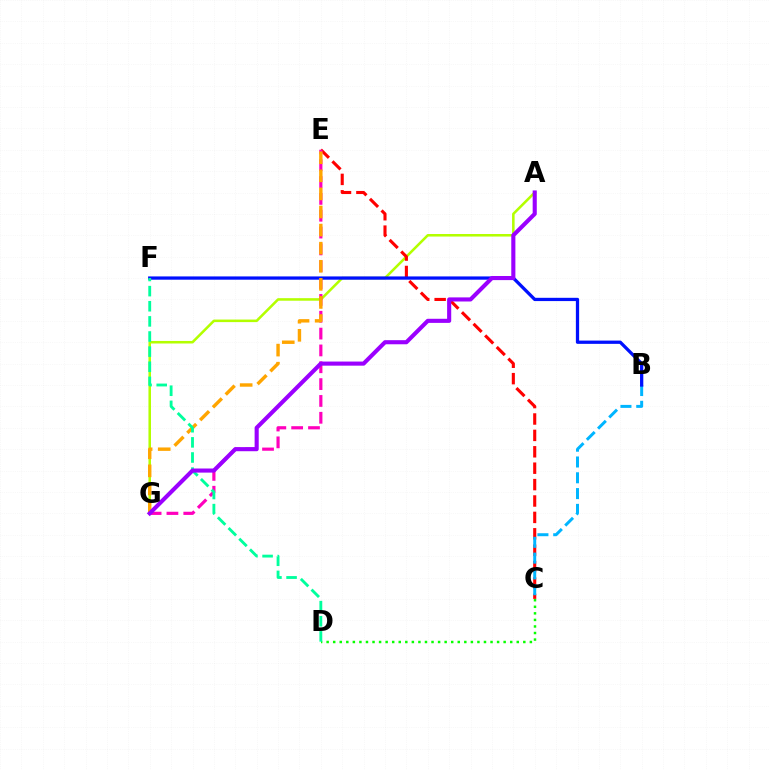{('A', 'G'): [{'color': '#b3ff00', 'line_style': 'solid', 'thickness': 1.84}, {'color': '#9b00ff', 'line_style': 'solid', 'thickness': 2.95}], ('C', 'E'): [{'color': '#ff0000', 'line_style': 'dashed', 'thickness': 2.23}], ('B', 'C'): [{'color': '#00b5ff', 'line_style': 'dashed', 'thickness': 2.15}], ('C', 'D'): [{'color': '#08ff00', 'line_style': 'dotted', 'thickness': 1.78}], ('E', 'G'): [{'color': '#ff00bd', 'line_style': 'dashed', 'thickness': 2.29}, {'color': '#ffa500', 'line_style': 'dashed', 'thickness': 2.46}], ('B', 'F'): [{'color': '#0010ff', 'line_style': 'solid', 'thickness': 2.35}], ('D', 'F'): [{'color': '#00ff9d', 'line_style': 'dashed', 'thickness': 2.05}]}